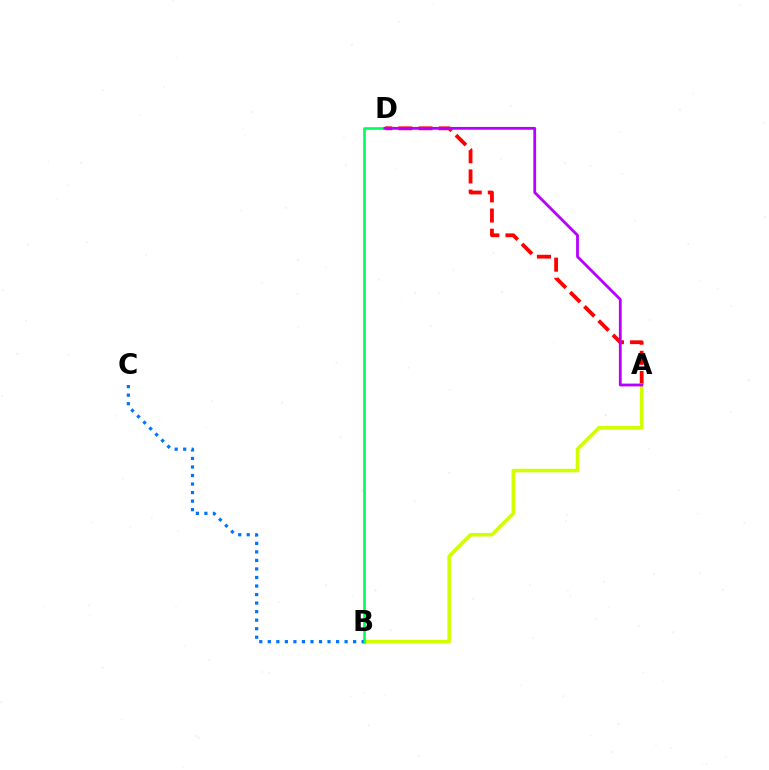{('A', 'D'): [{'color': '#ff0000', 'line_style': 'dashed', 'thickness': 2.74}, {'color': '#b900ff', 'line_style': 'solid', 'thickness': 2.02}], ('A', 'B'): [{'color': '#d1ff00', 'line_style': 'solid', 'thickness': 2.58}], ('B', 'D'): [{'color': '#00ff5c', 'line_style': 'solid', 'thickness': 1.93}], ('B', 'C'): [{'color': '#0074ff', 'line_style': 'dotted', 'thickness': 2.32}]}